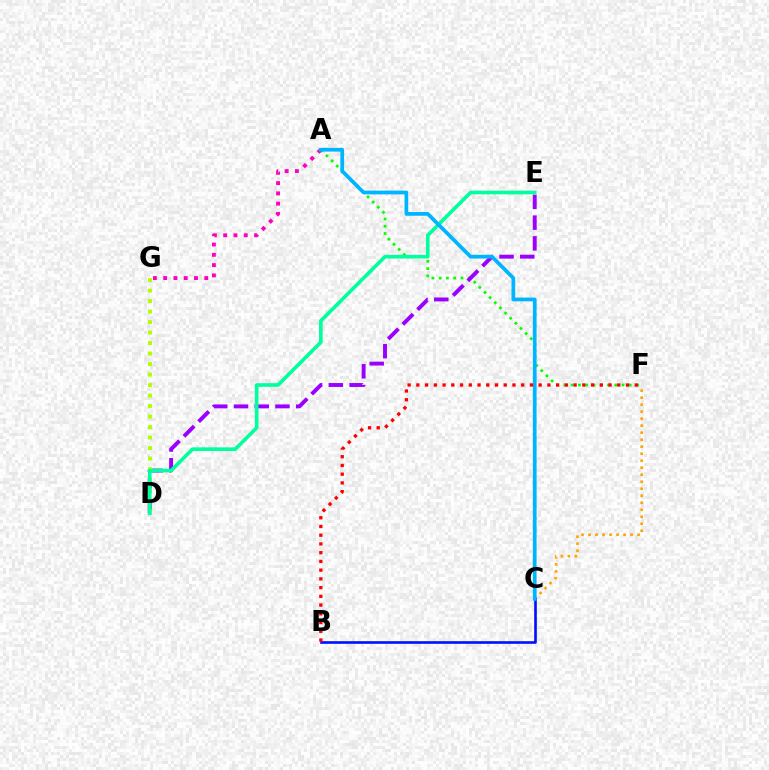{('C', 'F'): [{'color': '#ffa500', 'line_style': 'dotted', 'thickness': 1.9}], ('A', 'F'): [{'color': '#08ff00', 'line_style': 'dotted', 'thickness': 1.97}], ('D', 'E'): [{'color': '#9b00ff', 'line_style': 'dashed', 'thickness': 2.82}, {'color': '#00ff9d', 'line_style': 'solid', 'thickness': 2.62}], ('B', 'C'): [{'color': '#0010ff', 'line_style': 'solid', 'thickness': 1.89}], ('A', 'G'): [{'color': '#ff00bd', 'line_style': 'dotted', 'thickness': 2.79}], ('D', 'G'): [{'color': '#b3ff00', 'line_style': 'dotted', 'thickness': 2.85}], ('A', 'C'): [{'color': '#00b5ff', 'line_style': 'solid', 'thickness': 2.69}], ('B', 'F'): [{'color': '#ff0000', 'line_style': 'dotted', 'thickness': 2.37}]}